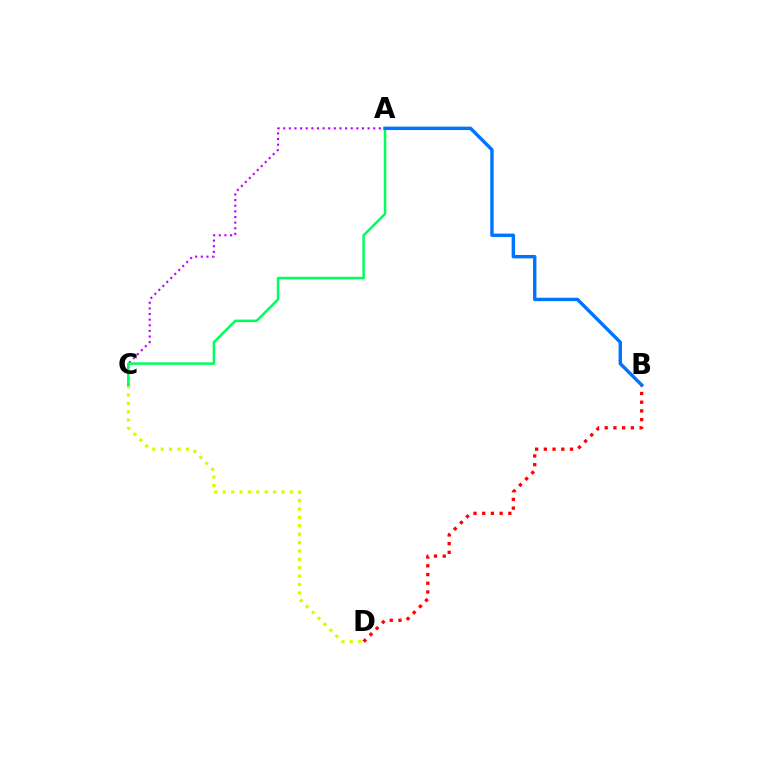{('C', 'D'): [{'color': '#d1ff00', 'line_style': 'dotted', 'thickness': 2.28}], ('A', 'C'): [{'color': '#b900ff', 'line_style': 'dotted', 'thickness': 1.53}, {'color': '#00ff5c', 'line_style': 'solid', 'thickness': 1.81}], ('B', 'D'): [{'color': '#ff0000', 'line_style': 'dotted', 'thickness': 2.37}], ('A', 'B'): [{'color': '#0074ff', 'line_style': 'solid', 'thickness': 2.45}]}